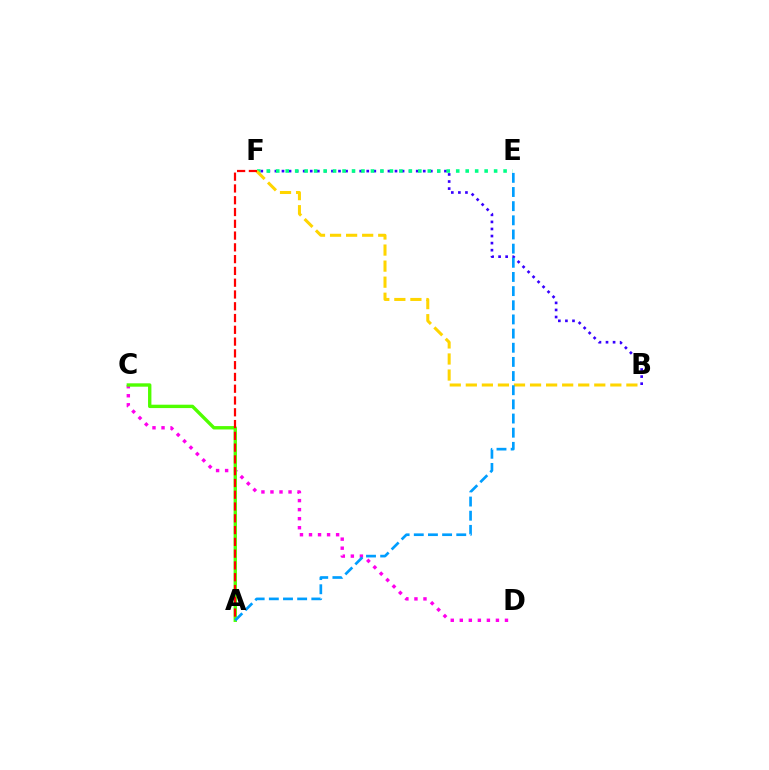{('B', 'F'): [{'color': '#3700ff', 'line_style': 'dotted', 'thickness': 1.92}, {'color': '#ffd500', 'line_style': 'dashed', 'thickness': 2.18}], ('E', 'F'): [{'color': '#00ff86', 'line_style': 'dotted', 'thickness': 2.57}], ('C', 'D'): [{'color': '#ff00ed', 'line_style': 'dotted', 'thickness': 2.45}], ('A', 'C'): [{'color': '#4fff00', 'line_style': 'solid', 'thickness': 2.43}], ('A', 'E'): [{'color': '#009eff', 'line_style': 'dashed', 'thickness': 1.92}], ('A', 'F'): [{'color': '#ff0000', 'line_style': 'dashed', 'thickness': 1.6}]}